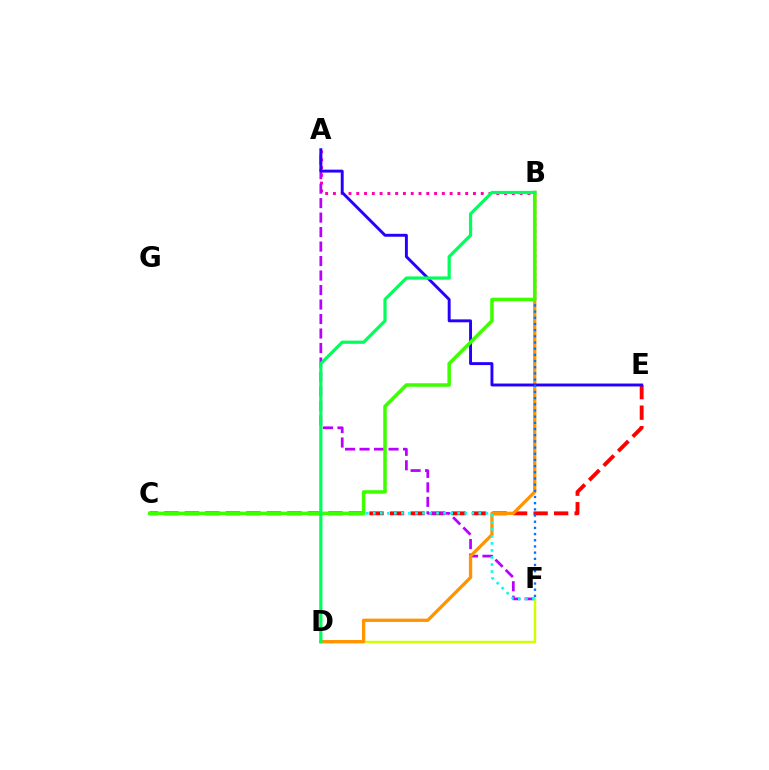{('C', 'E'): [{'color': '#ff0000', 'line_style': 'dashed', 'thickness': 2.79}], ('A', 'B'): [{'color': '#ff00ac', 'line_style': 'dotted', 'thickness': 2.11}], ('A', 'F'): [{'color': '#b900ff', 'line_style': 'dashed', 'thickness': 1.97}], ('D', 'F'): [{'color': '#d1ff00', 'line_style': 'solid', 'thickness': 1.76}], ('B', 'D'): [{'color': '#ff9400', 'line_style': 'solid', 'thickness': 2.38}, {'color': '#00ff5c', 'line_style': 'solid', 'thickness': 2.32}], ('C', 'F'): [{'color': '#00fff6', 'line_style': 'dotted', 'thickness': 1.91}], ('A', 'E'): [{'color': '#2500ff', 'line_style': 'solid', 'thickness': 2.1}], ('B', 'F'): [{'color': '#0074ff', 'line_style': 'dotted', 'thickness': 1.68}], ('B', 'C'): [{'color': '#3dff00', 'line_style': 'solid', 'thickness': 2.53}]}